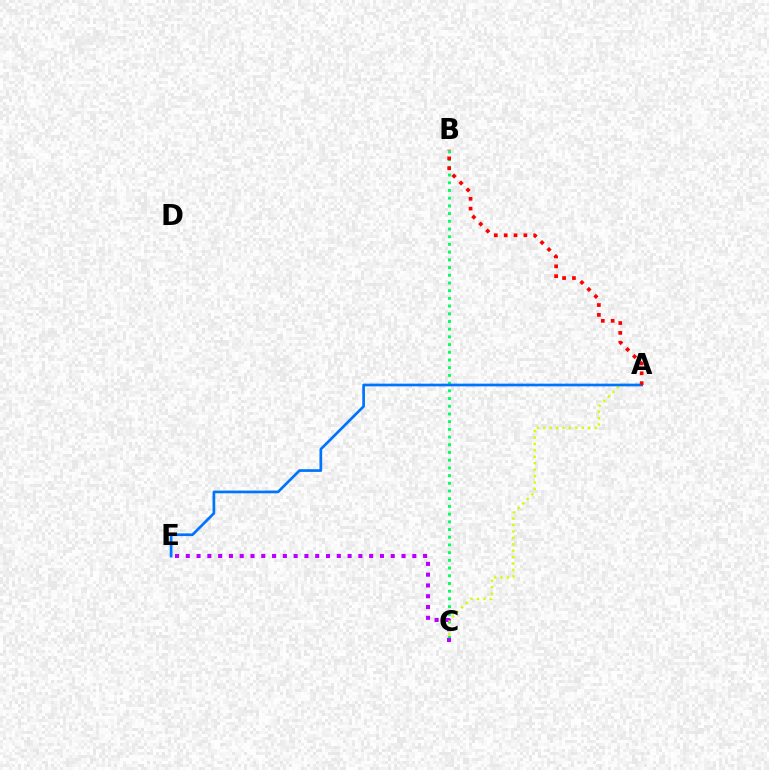{('B', 'C'): [{'color': '#00ff5c', 'line_style': 'dotted', 'thickness': 2.09}], ('A', 'C'): [{'color': '#d1ff00', 'line_style': 'dotted', 'thickness': 1.75}], ('C', 'E'): [{'color': '#b900ff', 'line_style': 'dotted', 'thickness': 2.93}], ('A', 'E'): [{'color': '#0074ff', 'line_style': 'solid', 'thickness': 1.94}], ('A', 'B'): [{'color': '#ff0000', 'line_style': 'dotted', 'thickness': 2.68}]}